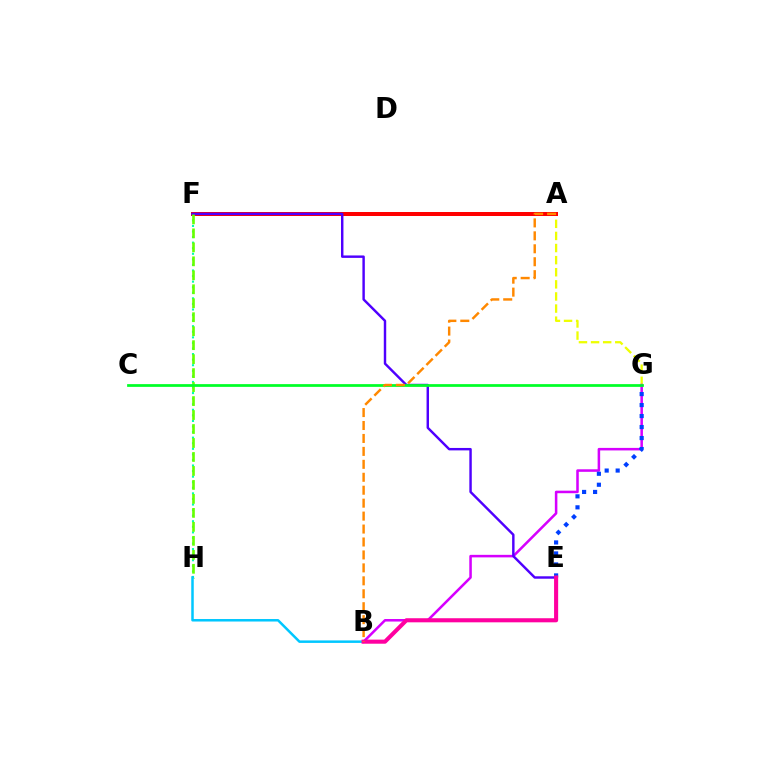{('A', 'G'): [{'color': '#eeff00', 'line_style': 'dashed', 'thickness': 1.64}], ('A', 'F'): [{'color': '#ff0000', 'line_style': 'solid', 'thickness': 2.88}], ('B', 'G'): [{'color': '#d600ff', 'line_style': 'solid', 'thickness': 1.83}], ('F', 'H'): [{'color': '#00ffaf', 'line_style': 'dotted', 'thickness': 1.51}, {'color': '#66ff00', 'line_style': 'dashed', 'thickness': 1.9}], ('E', 'F'): [{'color': '#4f00ff', 'line_style': 'solid', 'thickness': 1.75}], ('C', 'G'): [{'color': '#00ff27', 'line_style': 'solid', 'thickness': 1.98}], ('E', 'G'): [{'color': '#003fff', 'line_style': 'dotted', 'thickness': 2.99}], ('B', 'H'): [{'color': '#00c7ff', 'line_style': 'solid', 'thickness': 1.8}], ('B', 'E'): [{'color': '#ff00a0', 'line_style': 'solid', 'thickness': 2.94}], ('A', 'B'): [{'color': '#ff8800', 'line_style': 'dashed', 'thickness': 1.76}]}